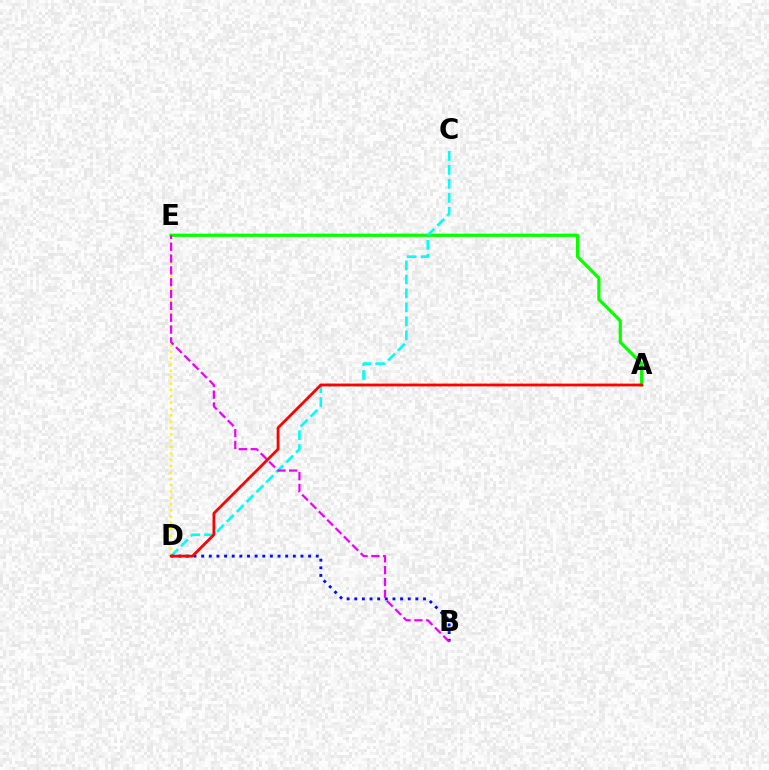{('A', 'E'): [{'color': '#08ff00', 'line_style': 'solid', 'thickness': 2.33}], ('C', 'D'): [{'color': '#00fff6', 'line_style': 'dashed', 'thickness': 1.9}], ('D', 'E'): [{'color': '#fcf500', 'line_style': 'dotted', 'thickness': 1.72}], ('B', 'D'): [{'color': '#0010ff', 'line_style': 'dotted', 'thickness': 2.08}], ('A', 'D'): [{'color': '#ff0000', 'line_style': 'solid', 'thickness': 2.0}], ('B', 'E'): [{'color': '#ee00ff', 'line_style': 'dashed', 'thickness': 1.61}]}